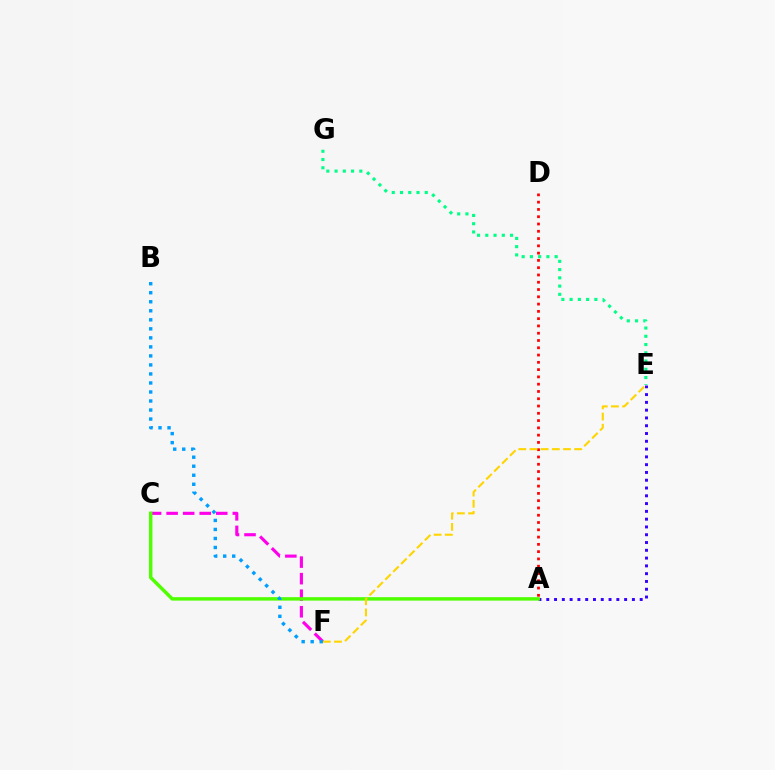{('A', 'E'): [{'color': '#3700ff', 'line_style': 'dotted', 'thickness': 2.12}], ('C', 'F'): [{'color': '#ff00ed', 'line_style': 'dashed', 'thickness': 2.25}], ('E', 'G'): [{'color': '#00ff86', 'line_style': 'dotted', 'thickness': 2.24}], ('A', 'C'): [{'color': '#4fff00', 'line_style': 'solid', 'thickness': 2.48}], ('A', 'D'): [{'color': '#ff0000', 'line_style': 'dotted', 'thickness': 1.98}], ('B', 'F'): [{'color': '#009eff', 'line_style': 'dotted', 'thickness': 2.45}], ('E', 'F'): [{'color': '#ffd500', 'line_style': 'dashed', 'thickness': 1.52}]}